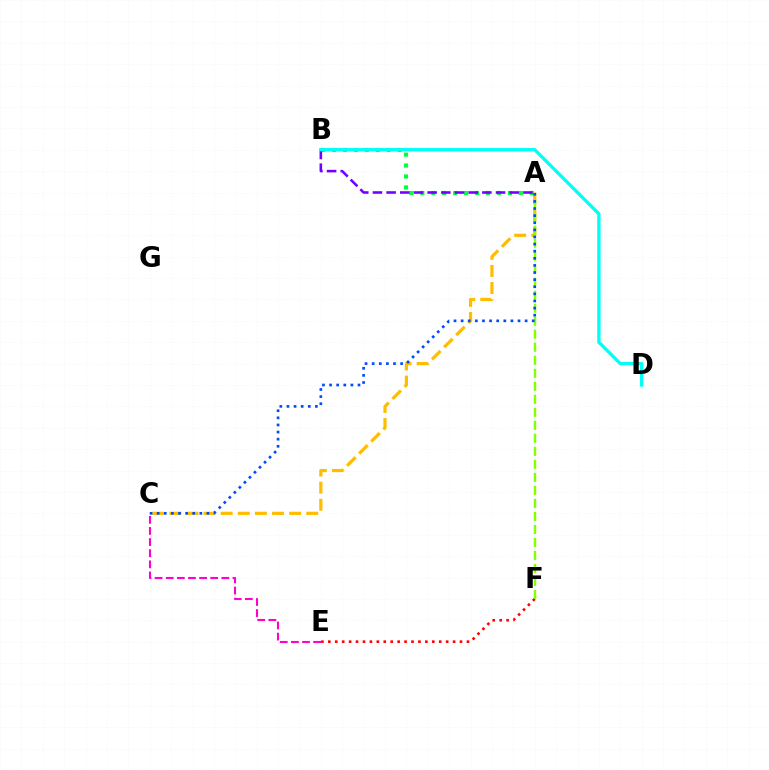{('A', 'C'): [{'color': '#ffbd00', 'line_style': 'dashed', 'thickness': 2.33}, {'color': '#004bff', 'line_style': 'dotted', 'thickness': 1.93}], ('A', 'B'): [{'color': '#00ff39', 'line_style': 'dotted', 'thickness': 2.97}, {'color': '#7200ff', 'line_style': 'dashed', 'thickness': 1.86}], ('E', 'F'): [{'color': '#ff0000', 'line_style': 'dotted', 'thickness': 1.88}], ('A', 'F'): [{'color': '#84ff00', 'line_style': 'dashed', 'thickness': 1.77}], ('C', 'E'): [{'color': '#ff00cf', 'line_style': 'dashed', 'thickness': 1.51}], ('B', 'D'): [{'color': '#00fff6', 'line_style': 'solid', 'thickness': 2.42}]}